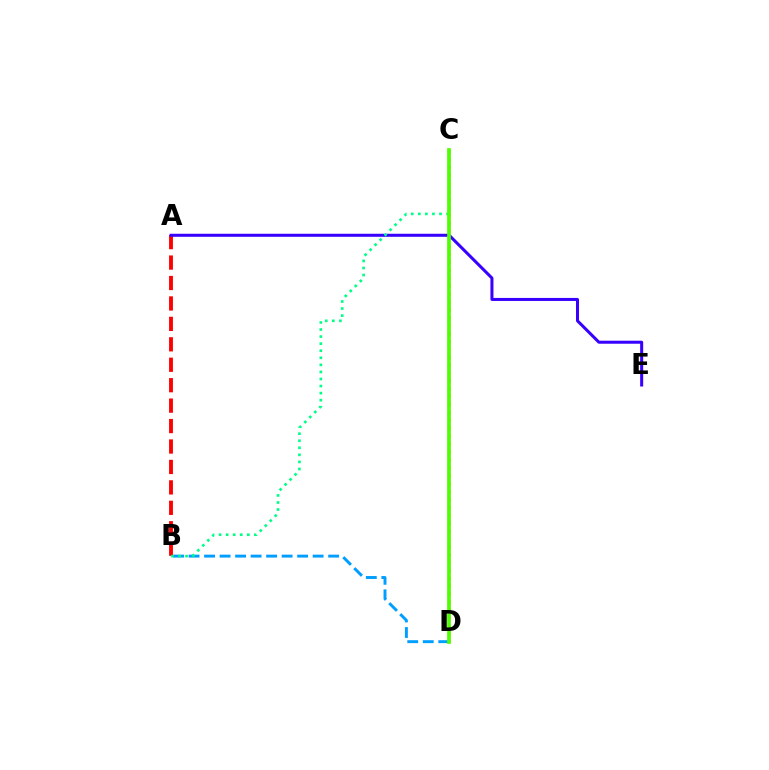{('C', 'D'): [{'color': '#ffd500', 'line_style': 'dotted', 'thickness': 2.15}, {'color': '#ff00ed', 'line_style': 'dashed', 'thickness': 1.61}, {'color': '#4fff00', 'line_style': 'solid', 'thickness': 2.66}], ('A', 'B'): [{'color': '#ff0000', 'line_style': 'dashed', 'thickness': 2.78}], ('B', 'D'): [{'color': '#009eff', 'line_style': 'dashed', 'thickness': 2.11}], ('A', 'E'): [{'color': '#3700ff', 'line_style': 'solid', 'thickness': 2.18}], ('B', 'C'): [{'color': '#00ff86', 'line_style': 'dotted', 'thickness': 1.92}]}